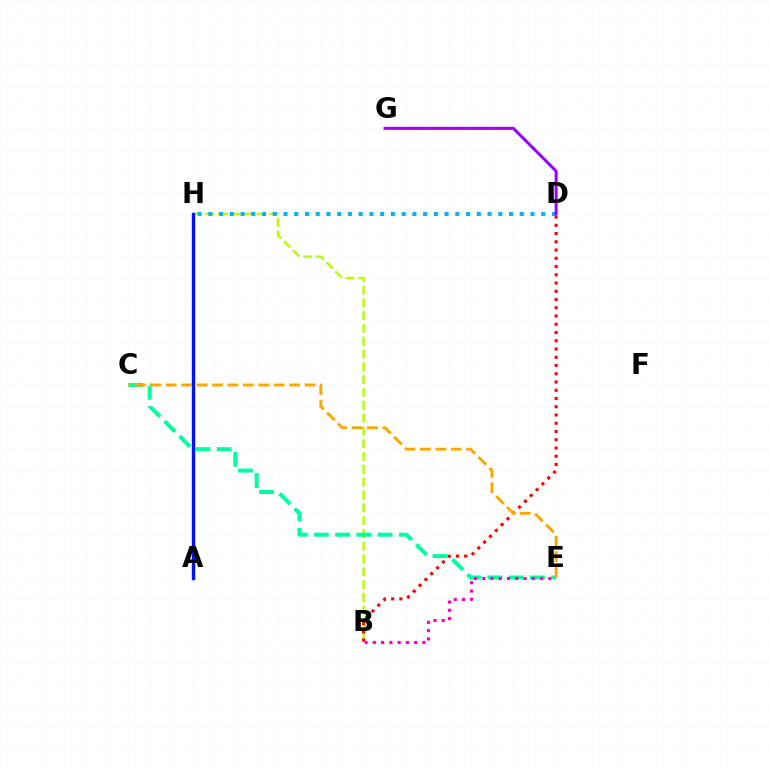{('B', 'H'): [{'color': '#b3ff00', 'line_style': 'dashed', 'thickness': 1.74}], ('D', 'H'): [{'color': '#00b5ff', 'line_style': 'dotted', 'thickness': 2.92}], ('A', 'H'): [{'color': '#08ff00', 'line_style': 'dotted', 'thickness': 1.99}, {'color': '#0010ff', 'line_style': 'solid', 'thickness': 2.44}], ('B', 'D'): [{'color': '#ff0000', 'line_style': 'dotted', 'thickness': 2.24}], ('D', 'G'): [{'color': '#9b00ff', 'line_style': 'solid', 'thickness': 2.16}], ('C', 'E'): [{'color': '#00ff9d', 'line_style': 'dashed', 'thickness': 2.89}, {'color': '#ffa500', 'line_style': 'dashed', 'thickness': 2.1}], ('B', 'E'): [{'color': '#ff00bd', 'line_style': 'dotted', 'thickness': 2.24}]}